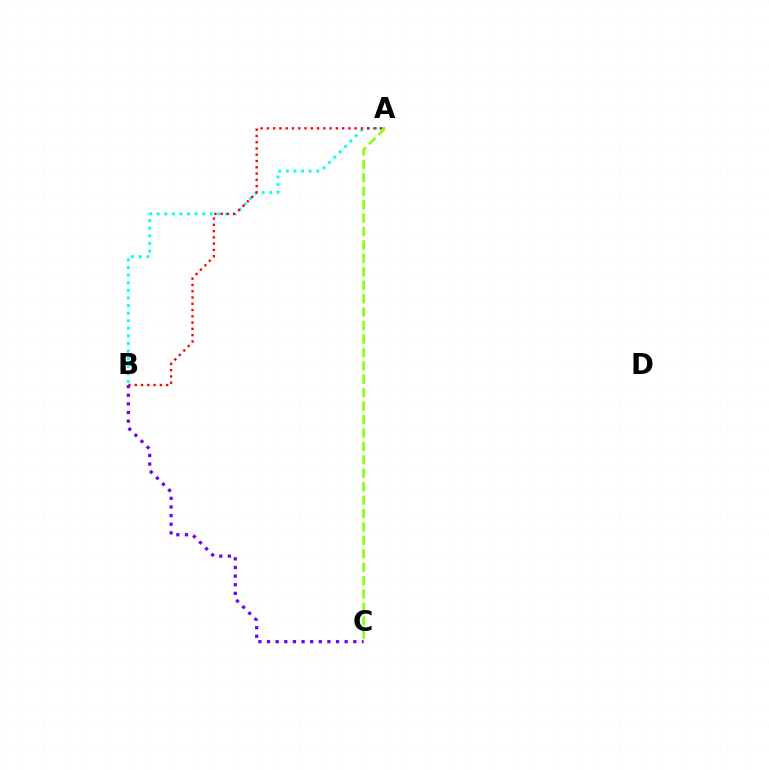{('A', 'B'): [{'color': '#00fff6', 'line_style': 'dotted', 'thickness': 2.06}, {'color': '#ff0000', 'line_style': 'dotted', 'thickness': 1.7}], ('A', 'C'): [{'color': '#84ff00', 'line_style': 'dashed', 'thickness': 1.82}], ('B', 'C'): [{'color': '#7200ff', 'line_style': 'dotted', 'thickness': 2.34}]}